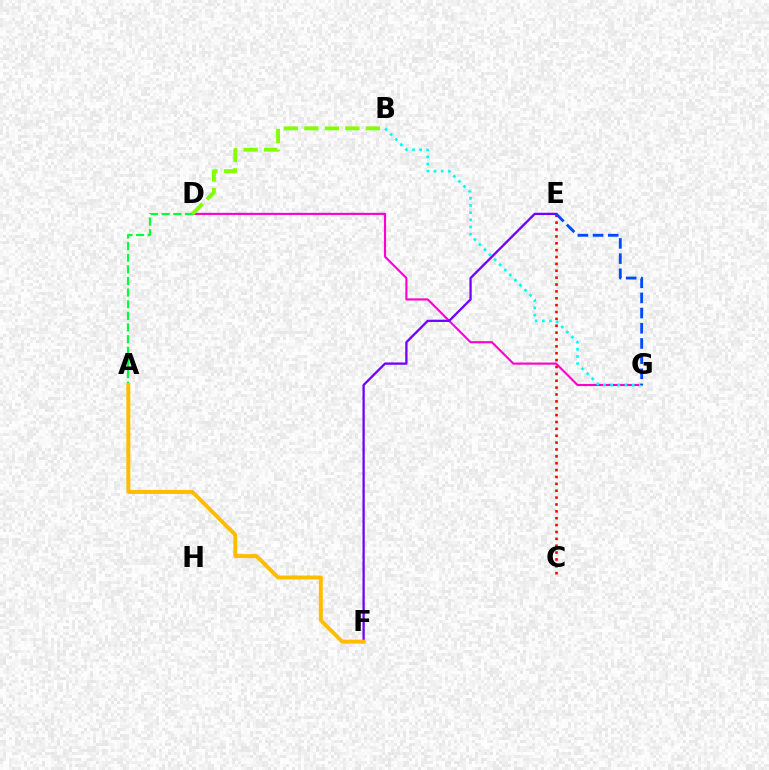{('D', 'G'): [{'color': '#ff00cf', 'line_style': 'solid', 'thickness': 1.53}], ('C', 'E'): [{'color': '#ff0000', 'line_style': 'dotted', 'thickness': 1.87}], ('B', 'G'): [{'color': '#00fff6', 'line_style': 'dotted', 'thickness': 1.95}], ('A', 'D'): [{'color': '#00ff39', 'line_style': 'dashed', 'thickness': 1.58}], ('E', 'F'): [{'color': '#7200ff', 'line_style': 'solid', 'thickness': 1.65}], ('B', 'D'): [{'color': '#84ff00', 'line_style': 'dashed', 'thickness': 2.79}], ('E', 'G'): [{'color': '#004bff', 'line_style': 'dashed', 'thickness': 2.06}], ('A', 'F'): [{'color': '#ffbd00', 'line_style': 'solid', 'thickness': 2.86}]}